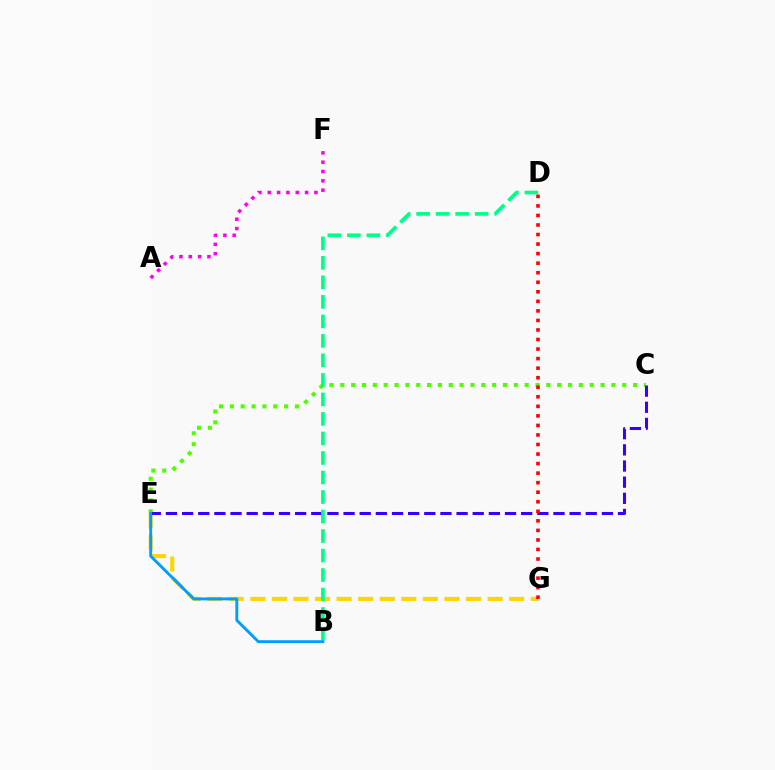{('C', 'E'): [{'color': '#4fff00', 'line_style': 'dotted', 'thickness': 2.95}, {'color': '#3700ff', 'line_style': 'dashed', 'thickness': 2.19}], ('E', 'G'): [{'color': '#ffd500', 'line_style': 'dashed', 'thickness': 2.93}], ('B', 'D'): [{'color': '#00ff86', 'line_style': 'dashed', 'thickness': 2.65}], ('B', 'E'): [{'color': '#009eff', 'line_style': 'solid', 'thickness': 2.1}], ('D', 'G'): [{'color': '#ff0000', 'line_style': 'dotted', 'thickness': 2.59}], ('A', 'F'): [{'color': '#ff00ed', 'line_style': 'dotted', 'thickness': 2.53}]}